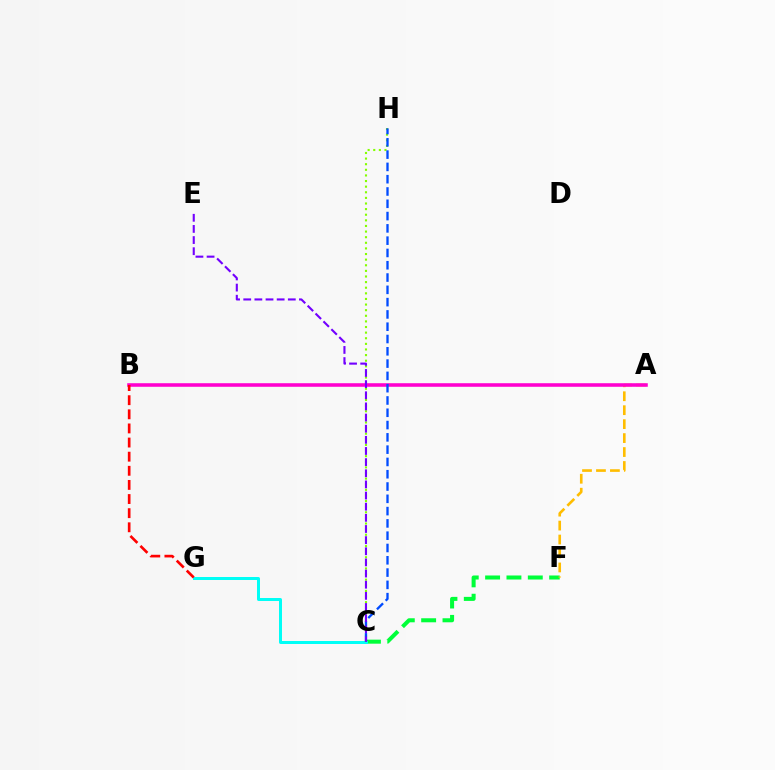{('C', 'F'): [{'color': '#00ff39', 'line_style': 'dashed', 'thickness': 2.9}], ('A', 'F'): [{'color': '#ffbd00', 'line_style': 'dashed', 'thickness': 1.9}], ('C', 'G'): [{'color': '#00fff6', 'line_style': 'solid', 'thickness': 2.15}], ('C', 'H'): [{'color': '#84ff00', 'line_style': 'dotted', 'thickness': 1.53}, {'color': '#004bff', 'line_style': 'dashed', 'thickness': 1.67}], ('A', 'B'): [{'color': '#ff00cf', 'line_style': 'solid', 'thickness': 2.57}], ('B', 'G'): [{'color': '#ff0000', 'line_style': 'dashed', 'thickness': 1.92}], ('C', 'E'): [{'color': '#7200ff', 'line_style': 'dashed', 'thickness': 1.51}]}